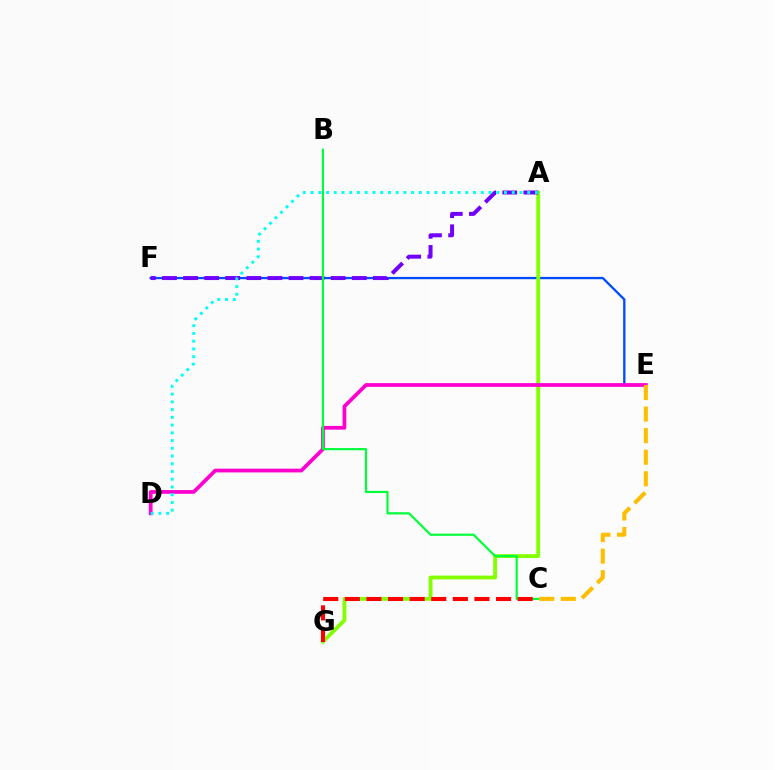{('E', 'F'): [{'color': '#004bff', 'line_style': 'solid', 'thickness': 1.67}], ('A', 'G'): [{'color': '#84ff00', 'line_style': 'solid', 'thickness': 2.77}], ('D', 'E'): [{'color': '#ff00cf', 'line_style': 'solid', 'thickness': 2.69}], ('C', 'E'): [{'color': '#ffbd00', 'line_style': 'dashed', 'thickness': 2.93}], ('A', 'F'): [{'color': '#7200ff', 'line_style': 'dashed', 'thickness': 2.87}], ('B', 'C'): [{'color': '#00ff39', 'line_style': 'solid', 'thickness': 1.57}], ('C', 'G'): [{'color': '#ff0000', 'line_style': 'dashed', 'thickness': 2.93}], ('A', 'D'): [{'color': '#00fff6', 'line_style': 'dotted', 'thickness': 2.1}]}